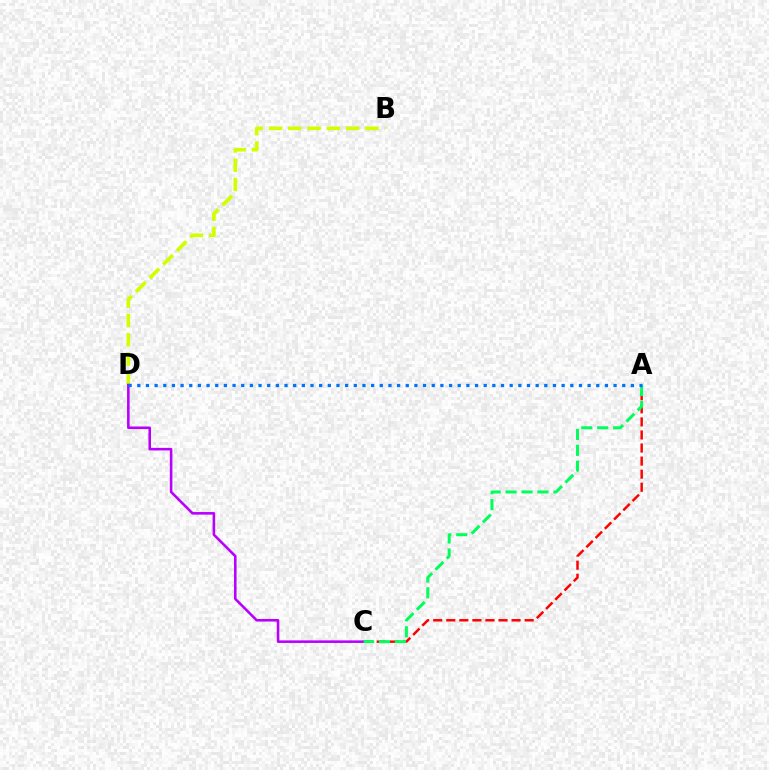{('A', 'C'): [{'color': '#ff0000', 'line_style': 'dashed', 'thickness': 1.77}, {'color': '#00ff5c', 'line_style': 'dashed', 'thickness': 2.16}], ('B', 'D'): [{'color': '#d1ff00', 'line_style': 'dashed', 'thickness': 2.62}], ('C', 'D'): [{'color': '#b900ff', 'line_style': 'solid', 'thickness': 1.85}], ('A', 'D'): [{'color': '#0074ff', 'line_style': 'dotted', 'thickness': 2.35}]}